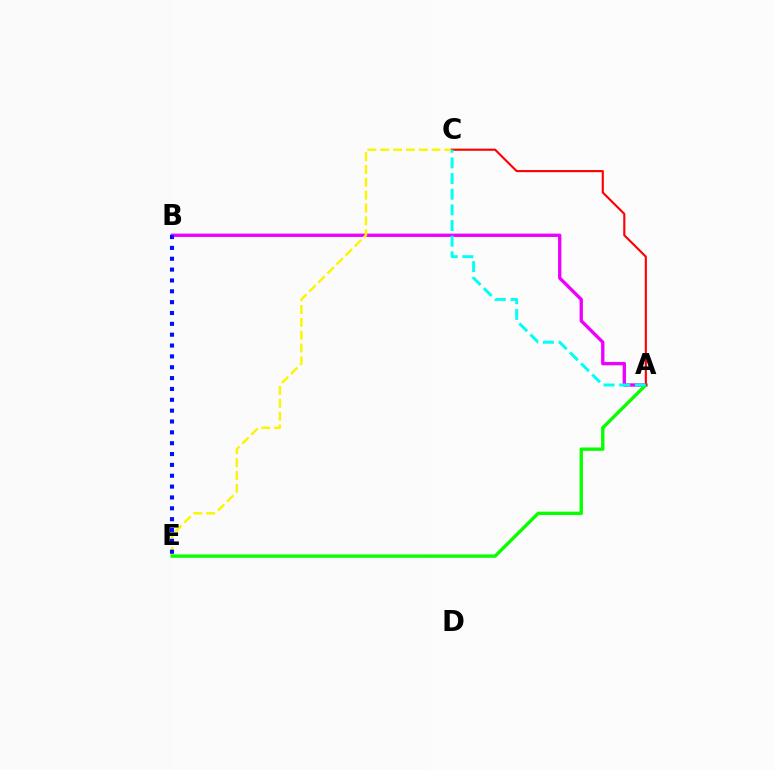{('A', 'B'): [{'color': '#ee00ff', 'line_style': 'solid', 'thickness': 2.41}], ('C', 'E'): [{'color': '#fcf500', 'line_style': 'dashed', 'thickness': 1.74}], ('A', 'E'): [{'color': '#08ff00', 'line_style': 'solid', 'thickness': 2.43}], ('A', 'C'): [{'color': '#ff0000', 'line_style': 'solid', 'thickness': 1.53}, {'color': '#00fff6', 'line_style': 'dashed', 'thickness': 2.13}], ('B', 'E'): [{'color': '#0010ff', 'line_style': 'dotted', 'thickness': 2.95}]}